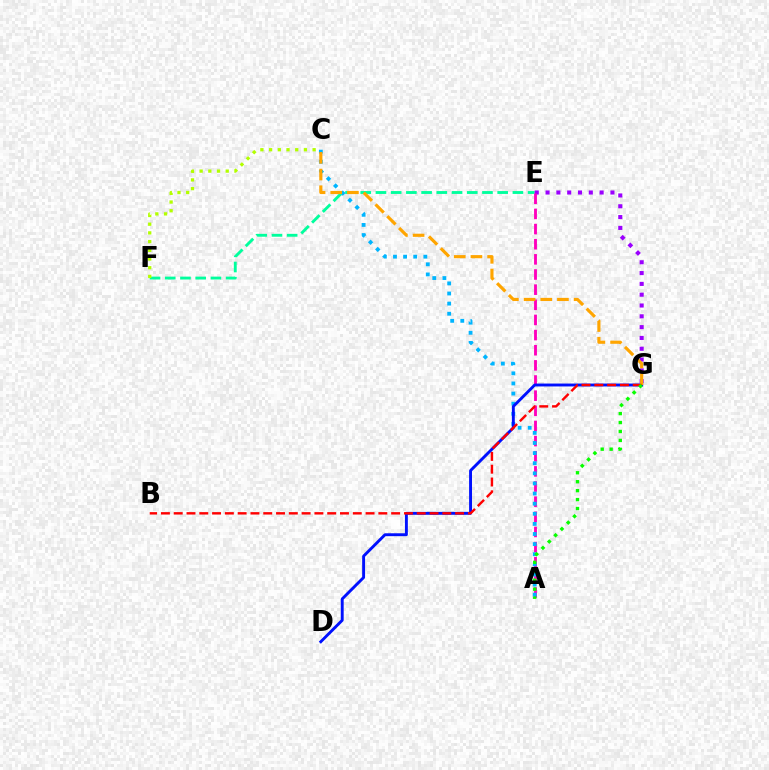{('E', 'F'): [{'color': '#00ff9d', 'line_style': 'dashed', 'thickness': 2.07}], ('E', 'G'): [{'color': '#9b00ff', 'line_style': 'dotted', 'thickness': 2.94}], ('A', 'E'): [{'color': '#ff00bd', 'line_style': 'dashed', 'thickness': 2.06}], ('A', 'C'): [{'color': '#00b5ff', 'line_style': 'dotted', 'thickness': 2.75}], ('C', 'F'): [{'color': '#b3ff00', 'line_style': 'dotted', 'thickness': 2.37}], ('D', 'G'): [{'color': '#0010ff', 'line_style': 'solid', 'thickness': 2.09}], ('C', 'G'): [{'color': '#ffa500', 'line_style': 'dashed', 'thickness': 2.27}], ('B', 'G'): [{'color': '#ff0000', 'line_style': 'dashed', 'thickness': 1.74}], ('A', 'G'): [{'color': '#08ff00', 'line_style': 'dotted', 'thickness': 2.43}]}